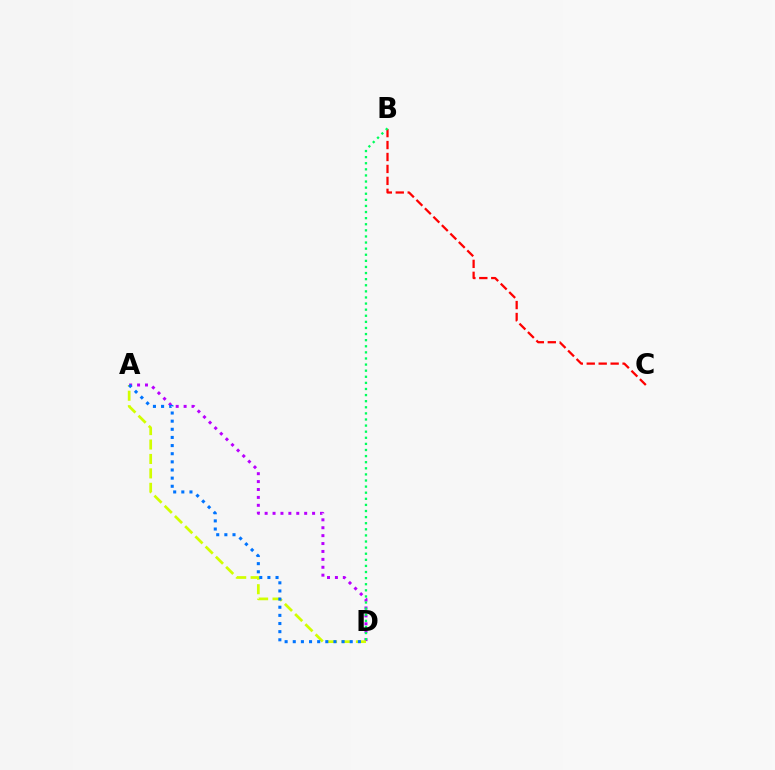{('B', 'C'): [{'color': '#ff0000', 'line_style': 'dashed', 'thickness': 1.62}], ('A', 'D'): [{'color': '#b900ff', 'line_style': 'dotted', 'thickness': 2.15}, {'color': '#d1ff00', 'line_style': 'dashed', 'thickness': 1.96}, {'color': '#0074ff', 'line_style': 'dotted', 'thickness': 2.21}], ('B', 'D'): [{'color': '#00ff5c', 'line_style': 'dotted', 'thickness': 1.66}]}